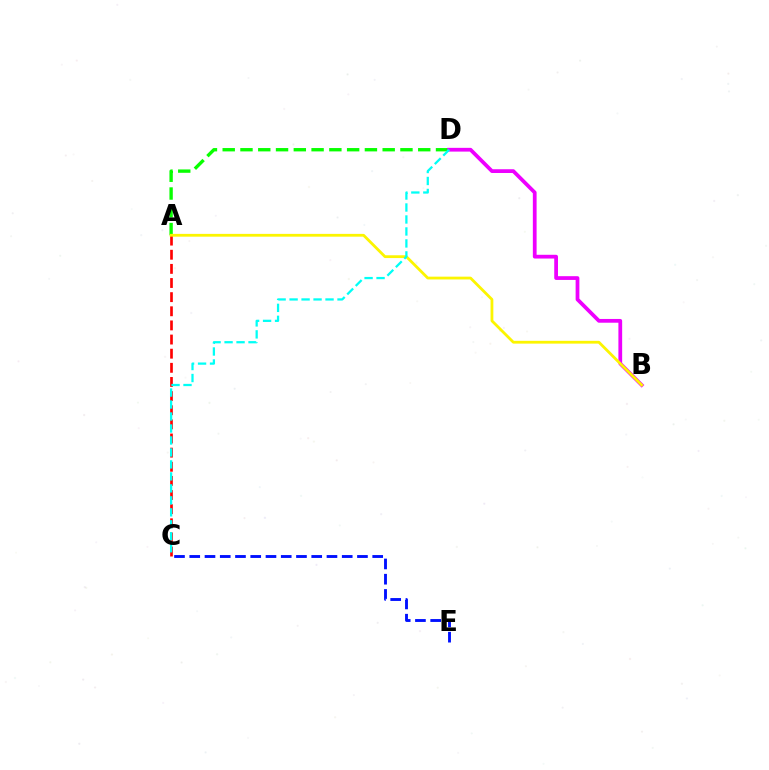{('A', 'C'): [{'color': '#ff0000', 'line_style': 'dashed', 'thickness': 1.92}], ('A', 'D'): [{'color': '#08ff00', 'line_style': 'dashed', 'thickness': 2.41}], ('C', 'E'): [{'color': '#0010ff', 'line_style': 'dashed', 'thickness': 2.07}], ('B', 'D'): [{'color': '#ee00ff', 'line_style': 'solid', 'thickness': 2.7}], ('A', 'B'): [{'color': '#fcf500', 'line_style': 'solid', 'thickness': 2.01}], ('C', 'D'): [{'color': '#00fff6', 'line_style': 'dashed', 'thickness': 1.63}]}